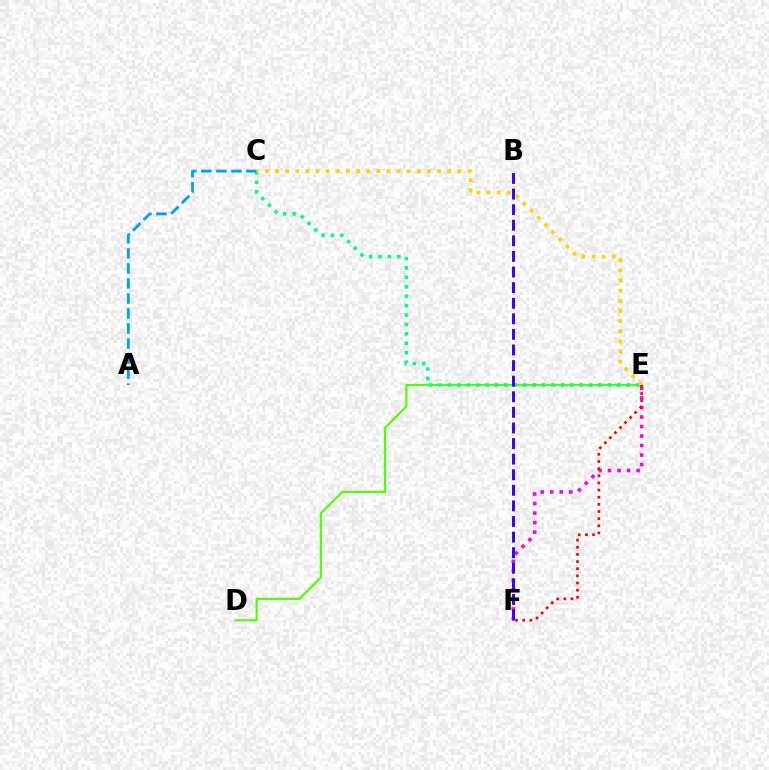{('D', 'E'): [{'color': '#4fff00', 'line_style': 'solid', 'thickness': 1.55}], ('C', 'E'): [{'color': '#00ff86', 'line_style': 'dotted', 'thickness': 2.56}, {'color': '#ffd500', 'line_style': 'dotted', 'thickness': 2.75}], ('A', 'C'): [{'color': '#009eff', 'line_style': 'dashed', 'thickness': 2.04}], ('E', 'F'): [{'color': '#ff00ed', 'line_style': 'dotted', 'thickness': 2.59}, {'color': '#ff0000', 'line_style': 'dotted', 'thickness': 1.94}], ('B', 'F'): [{'color': '#3700ff', 'line_style': 'dashed', 'thickness': 2.12}]}